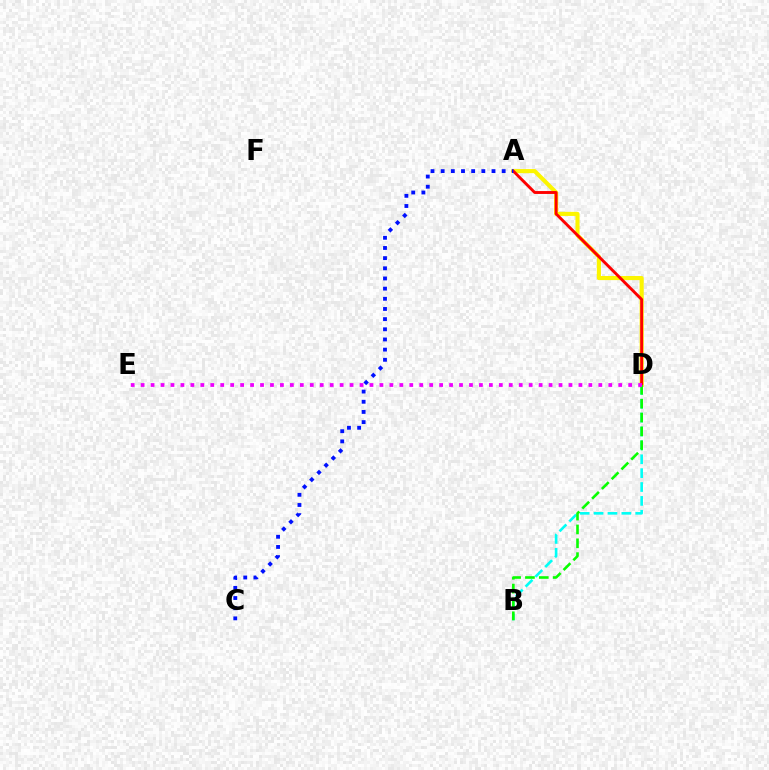{('B', 'D'): [{'color': '#00fff6', 'line_style': 'dashed', 'thickness': 1.89}, {'color': '#08ff00', 'line_style': 'dashed', 'thickness': 1.88}], ('A', 'D'): [{'color': '#fcf500', 'line_style': 'solid', 'thickness': 2.95}, {'color': '#ff0000', 'line_style': 'solid', 'thickness': 2.08}], ('A', 'C'): [{'color': '#0010ff', 'line_style': 'dotted', 'thickness': 2.76}], ('D', 'E'): [{'color': '#ee00ff', 'line_style': 'dotted', 'thickness': 2.7}]}